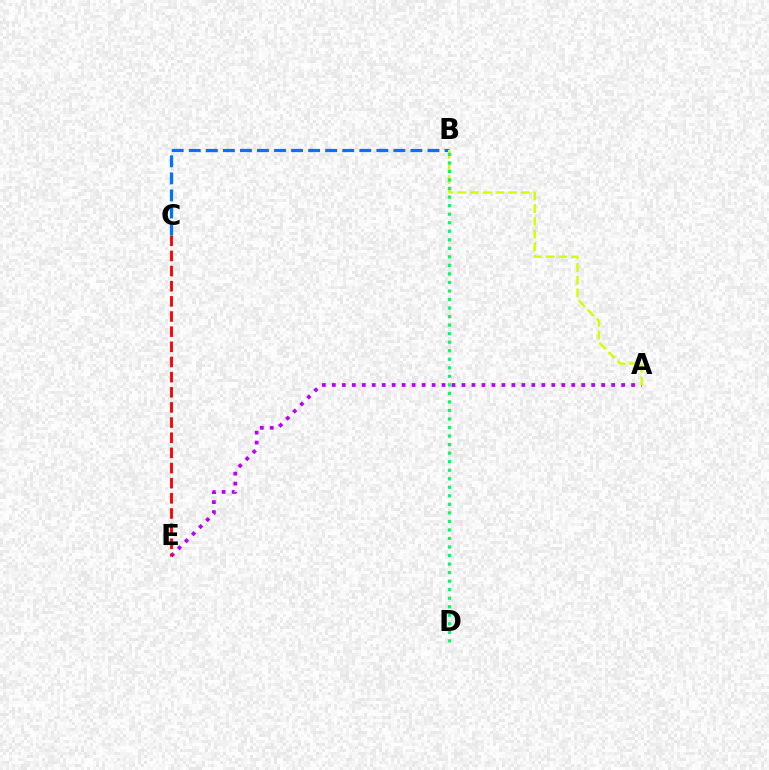{('A', 'E'): [{'color': '#b900ff', 'line_style': 'dotted', 'thickness': 2.71}], ('C', 'E'): [{'color': '#ff0000', 'line_style': 'dashed', 'thickness': 2.06}], ('B', 'C'): [{'color': '#0074ff', 'line_style': 'dashed', 'thickness': 2.32}], ('A', 'B'): [{'color': '#d1ff00', 'line_style': 'dashed', 'thickness': 1.73}], ('B', 'D'): [{'color': '#00ff5c', 'line_style': 'dotted', 'thickness': 2.32}]}